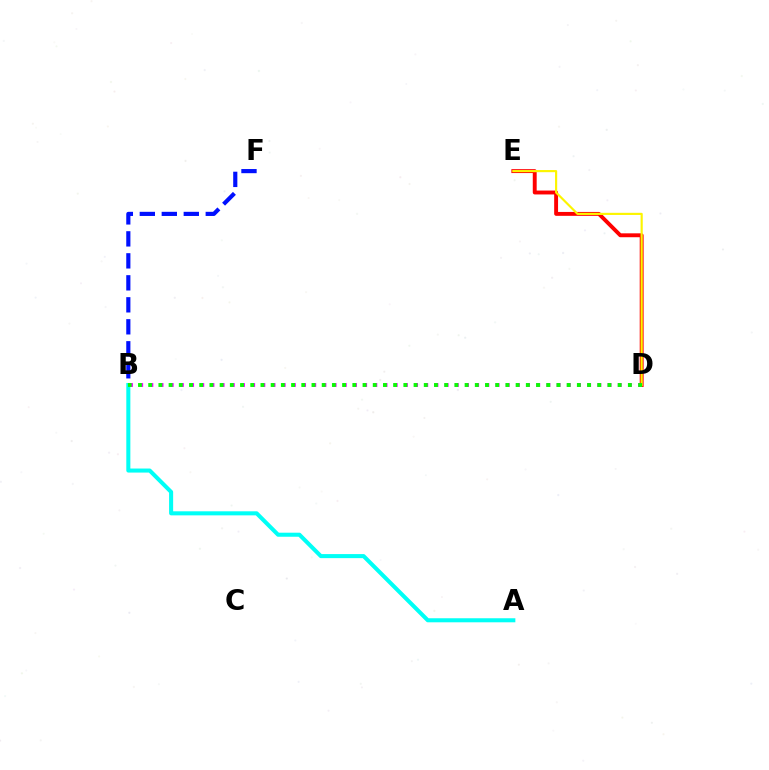{('D', 'E'): [{'color': '#ff0000', 'line_style': 'solid', 'thickness': 2.8}, {'color': '#fcf500', 'line_style': 'solid', 'thickness': 1.55}], ('A', 'B'): [{'color': '#00fff6', 'line_style': 'solid', 'thickness': 2.91}], ('B', 'F'): [{'color': '#0010ff', 'line_style': 'dashed', 'thickness': 2.99}], ('B', 'D'): [{'color': '#ee00ff', 'line_style': 'dotted', 'thickness': 2.77}, {'color': '#08ff00', 'line_style': 'dotted', 'thickness': 2.77}]}